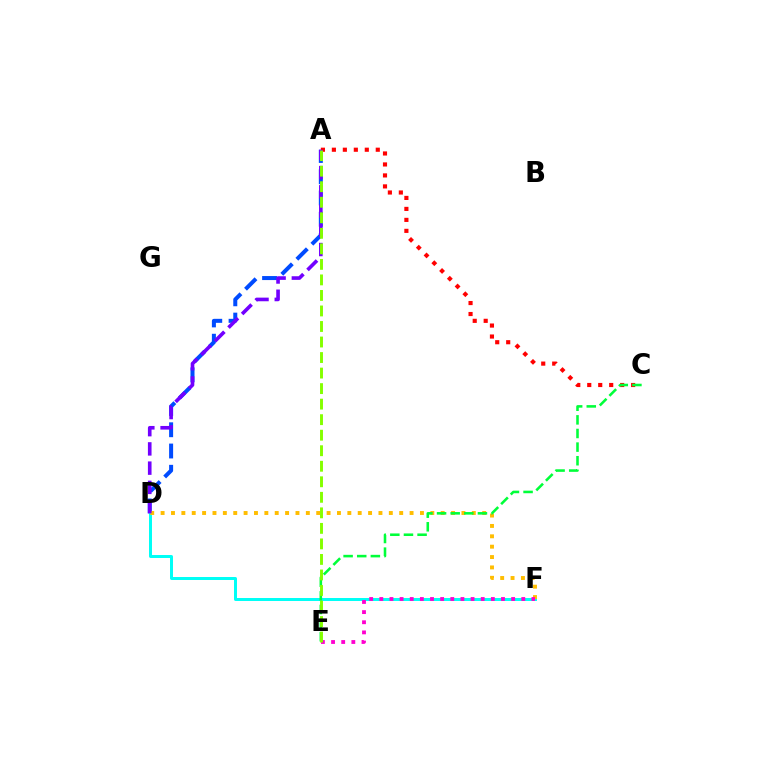{('A', 'D'): [{'color': '#004bff', 'line_style': 'dashed', 'thickness': 2.89}, {'color': '#7200ff', 'line_style': 'dashed', 'thickness': 2.61}], ('D', 'F'): [{'color': '#00fff6', 'line_style': 'solid', 'thickness': 2.15}, {'color': '#ffbd00', 'line_style': 'dotted', 'thickness': 2.82}], ('A', 'C'): [{'color': '#ff0000', 'line_style': 'dotted', 'thickness': 2.98}], ('E', 'F'): [{'color': '#ff00cf', 'line_style': 'dotted', 'thickness': 2.75}], ('C', 'E'): [{'color': '#00ff39', 'line_style': 'dashed', 'thickness': 1.85}], ('A', 'E'): [{'color': '#84ff00', 'line_style': 'dashed', 'thickness': 2.11}]}